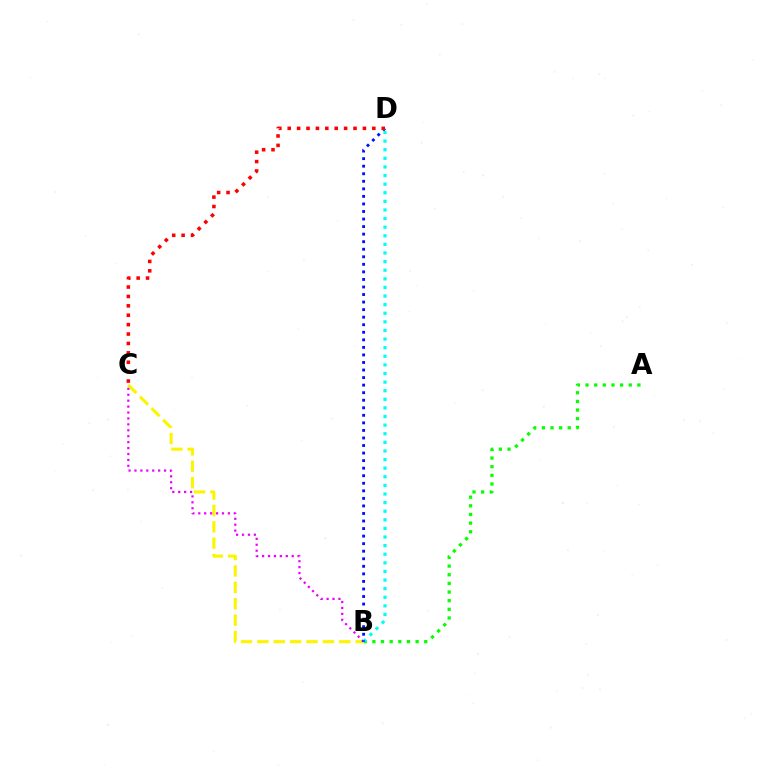{('A', 'B'): [{'color': '#08ff00', 'line_style': 'dotted', 'thickness': 2.35}], ('B', 'C'): [{'color': '#fcf500', 'line_style': 'dashed', 'thickness': 2.23}, {'color': '#ee00ff', 'line_style': 'dotted', 'thickness': 1.61}], ('B', 'D'): [{'color': '#00fff6', 'line_style': 'dotted', 'thickness': 2.34}, {'color': '#0010ff', 'line_style': 'dotted', 'thickness': 2.05}], ('C', 'D'): [{'color': '#ff0000', 'line_style': 'dotted', 'thickness': 2.55}]}